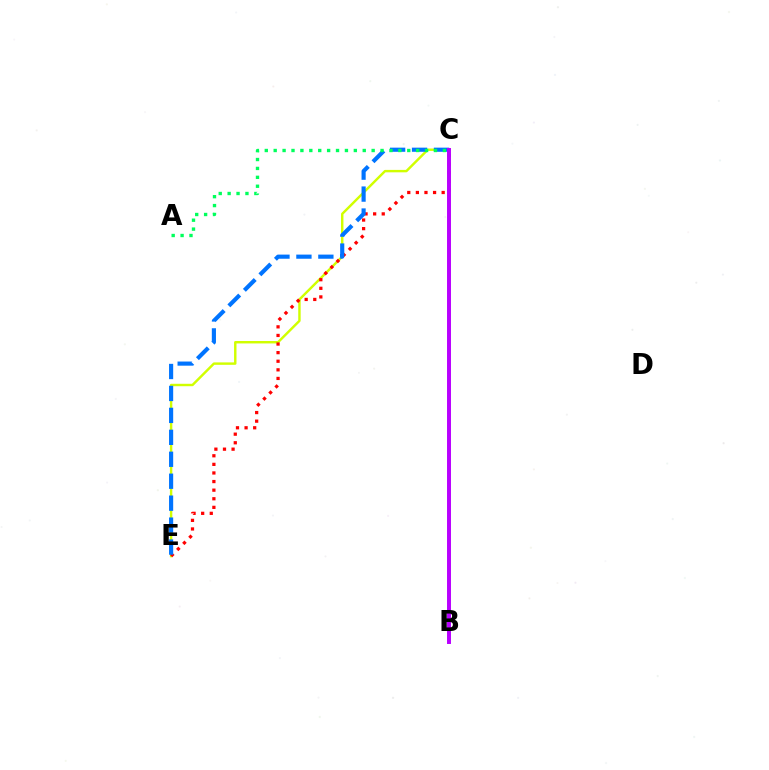{('C', 'E'): [{'color': '#d1ff00', 'line_style': 'solid', 'thickness': 1.75}, {'color': '#ff0000', 'line_style': 'dotted', 'thickness': 2.34}, {'color': '#0074ff', 'line_style': 'dashed', 'thickness': 2.98}], ('A', 'C'): [{'color': '#00ff5c', 'line_style': 'dotted', 'thickness': 2.42}], ('B', 'C'): [{'color': '#b900ff', 'line_style': 'solid', 'thickness': 2.85}]}